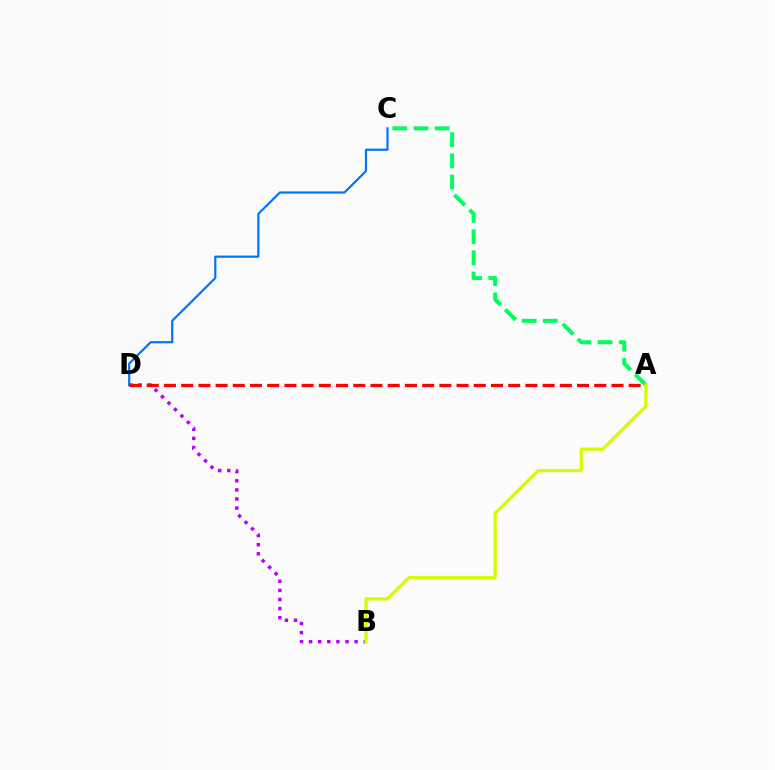{('C', 'D'): [{'color': '#0074ff', 'line_style': 'solid', 'thickness': 1.58}], ('B', 'D'): [{'color': '#b900ff', 'line_style': 'dotted', 'thickness': 2.48}], ('A', 'C'): [{'color': '#00ff5c', 'line_style': 'dashed', 'thickness': 2.88}], ('A', 'D'): [{'color': '#ff0000', 'line_style': 'dashed', 'thickness': 2.34}], ('A', 'B'): [{'color': '#d1ff00', 'line_style': 'solid', 'thickness': 2.32}]}